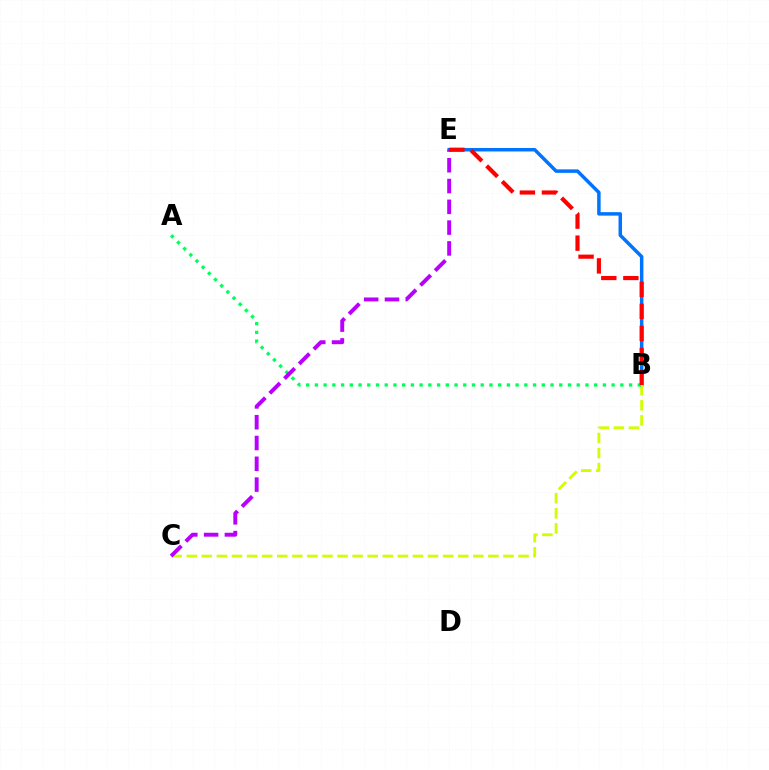{('B', 'E'): [{'color': '#0074ff', 'line_style': 'solid', 'thickness': 2.51}, {'color': '#ff0000', 'line_style': 'dashed', 'thickness': 3.0}], ('B', 'C'): [{'color': '#d1ff00', 'line_style': 'dashed', 'thickness': 2.05}], ('A', 'B'): [{'color': '#00ff5c', 'line_style': 'dotted', 'thickness': 2.37}], ('C', 'E'): [{'color': '#b900ff', 'line_style': 'dashed', 'thickness': 2.82}]}